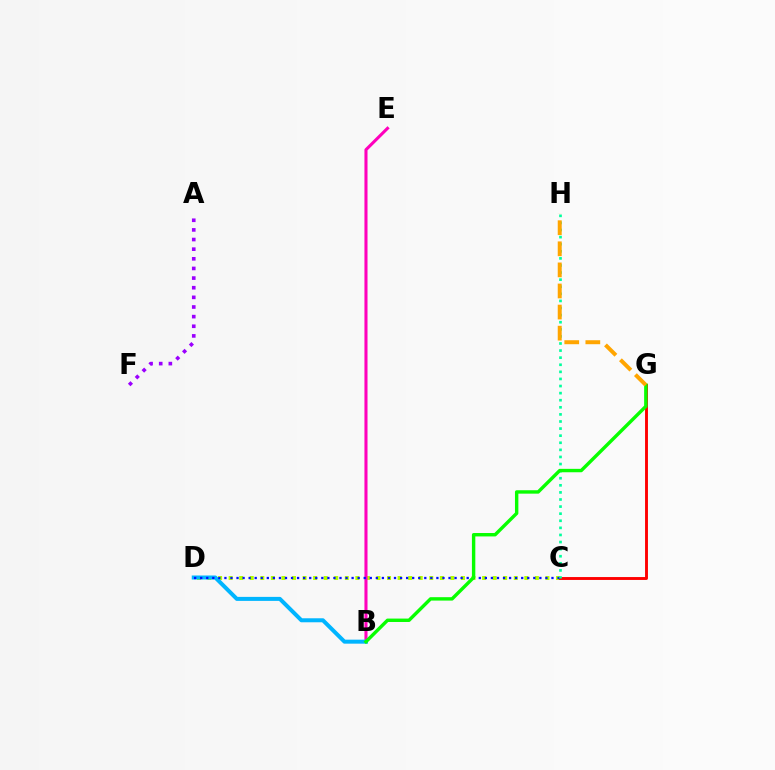{('C', 'D'): [{'color': '#b3ff00', 'line_style': 'dotted', 'thickness': 2.87}, {'color': '#0010ff', 'line_style': 'dotted', 'thickness': 1.65}], ('B', 'E'): [{'color': '#ff00bd', 'line_style': 'solid', 'thickness': 2.21}], ('B', 'D'): [{'color': '#00b5ff', 'line_style': 'solid', 'thickness': 2.88}], ('C', 'G'): [{'color': '#ff0000', 'line_style': 'solid', 'thickness': 2.09}], ('C', 'H'): [{'color': '#00ff9d', 'line_style': 'dotted', 'thickness': 1.93}], ('B', 'G'): [{'color': '#08ff00', 'line_style': 'solid', 'thickness': 2.45}], ('A', 'F'): [{'color': '#9b00ff', 'line_style': 'dotted', 'thickness': 2.62}], ('G', 'H'): [{'color': '#ffa500', 'line_style': 'dashed', 'thickness': 2.87}]}